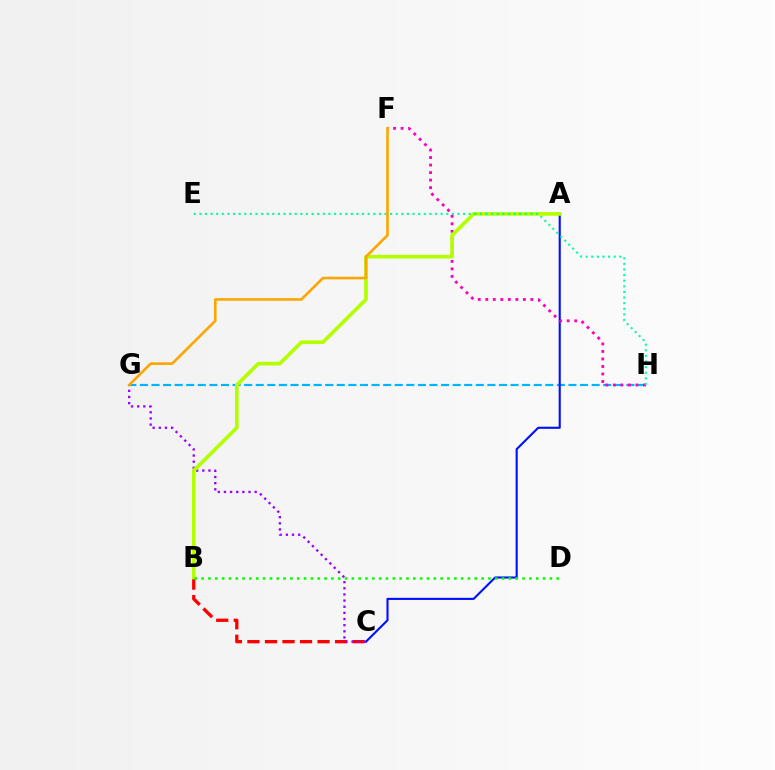{('G', 'H'): [{'color': '#00b5ff', 'line_style': 'dashed', 'thickness': 1.57}], ('A', 'C'): [{'color': '#0010ff', 'line_style': 'solid', 'thickness': 1.52}], ('F', 'H'): [{'color': '#ff00bd', 'line_style': 'dotted', 'thickness': 2.04}], ('B', 'C'): [{'color': '#ff0000', 'line_style': 'dashed', 'thickness': 2.38}], ('C', 'G'): [{'color': '#9b00ff', 'line_style': 'dotted', 'thickness': 1.67}], ('A', 'B'): [{'color': '#b3ff00', 'line_style': 'solid', 'thickness': 2.64}], ('E', 'H'): [{'color': '#00ff9d', 'line_style': 'dotted', 'thickness': 1.52}], ('B', 'D'): [{'color': '#08ff00', 'line_style': 'dotted', 'thickness': 1.86}], ('F', 'G'): [{'color': '#ffa500', 'line_style': 'solid', 'thickness': 1.89}]}